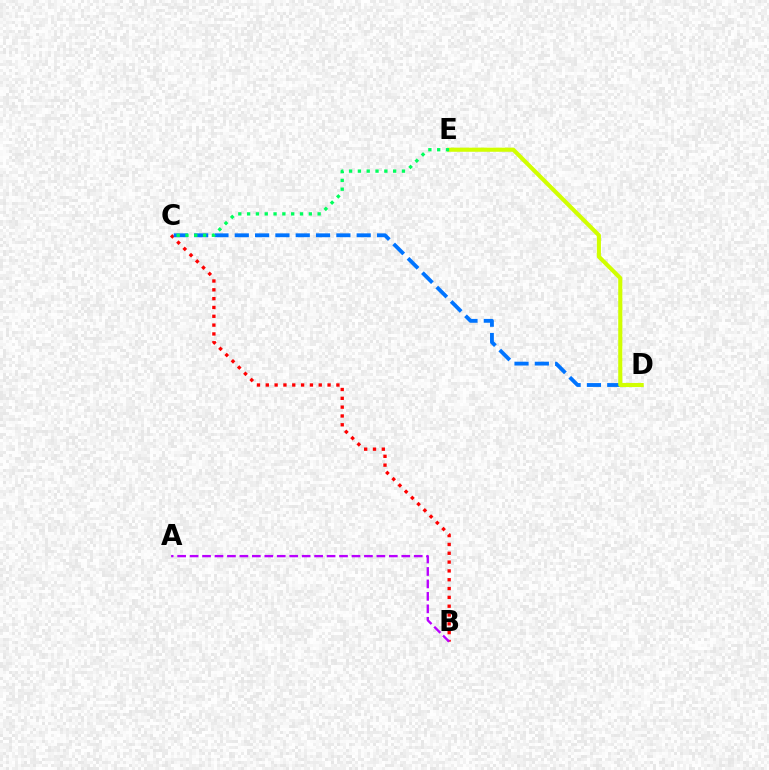{('B', 'C'): [{'color': '#ff0000', 'line_style': 'dotted', 'thickness': 2.4}], ('C', 'D'): [{'color': '#0074ff', 'line_style': 'dashed', 'thickness': 2.76}], ('D', 'E'): [{'color': '#d1ff00', 'line_style': 'solid', 'thickness': 2.95}], ('C', 'E'): [{'color': '#00ff5c', 'line_style': 'dotted', 'thickness': 2.39}], ('A', 'B'): [{'color': '#b900ff', 'line_style': 'dashed', 'thickness': 1.69}]}